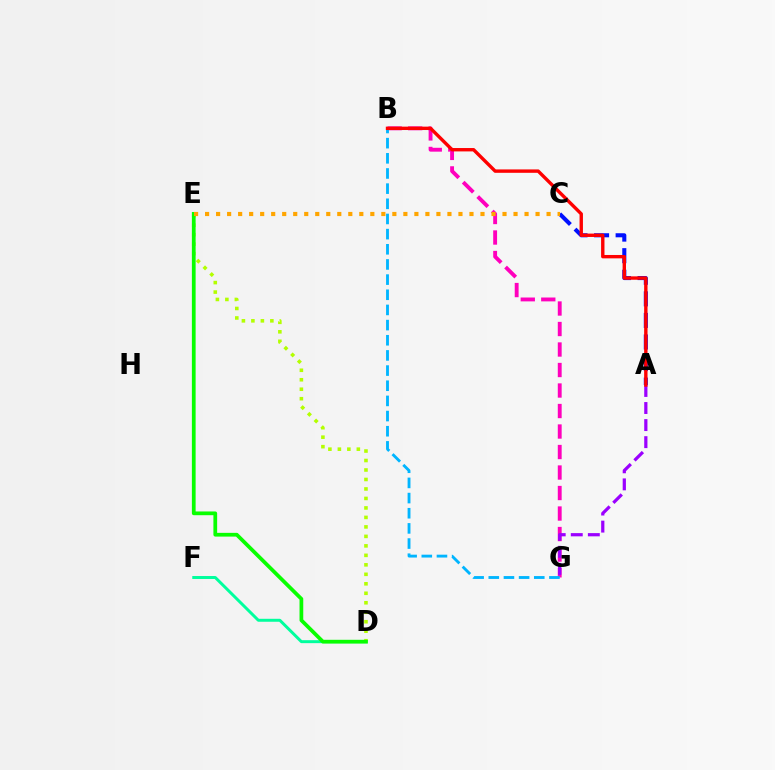{('B', 'G'): [{'color': '#ff00bd', 'line_style': 'dashed', 'thickness': 2.79}, {'color': '#00b5ff', 'line_style': 'dashed', 'thickness': 2.06}], ('A', 'G'): [{'color': '#9b00ff', 'line_style': 'dashed', 'thickness': 2.32}], ('D', 'F'): [{'color': '#00ff9d', 'line_style': 'solid', 'thickness': 2.13}], ('D', 'E'): [{'color': '#b3ff00', 'line_style': 'dotted', 'thickness': 2.58}, {'color': '#08ff00', 'line_style': 'solid', 'thickness': 2.69}], ('A', 'C'): [{'color': '#0010ff', 'line_style': 'dashed', 'thickness': 2.93}], ('C', 'E'): [{'color': '#ffa500', 'line_style': 'dotted', 'thickness': 2.99}], ('A', 'B'): [{'color': '#ff0000', 'line_style': 'solid', 'thickness': 2.44}]}